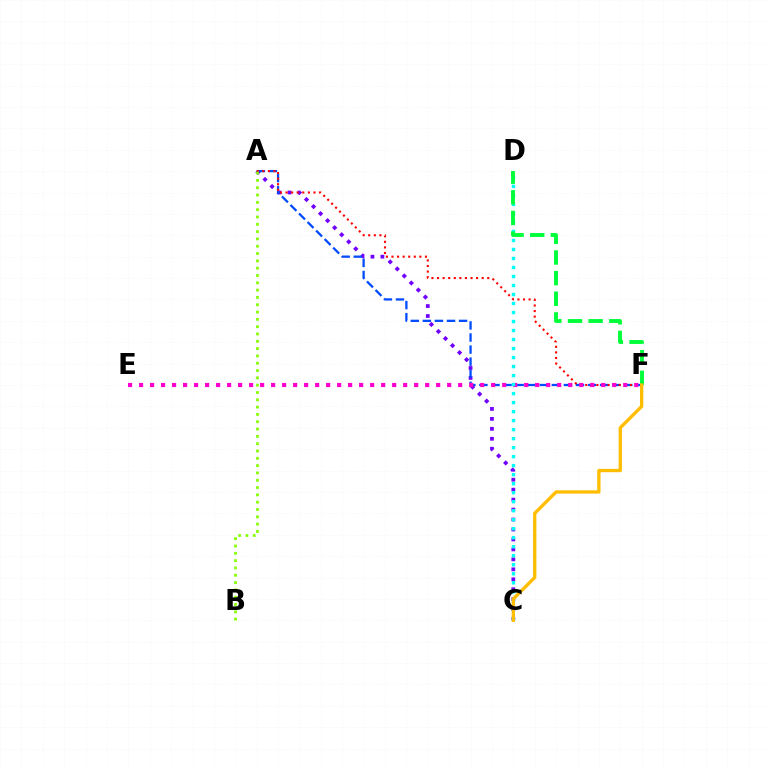{('A', 'C'): [{'color': '#7200ff', 'line_style': 'dotted', 'thickness': 2.71}], ('A', 'F'): [{'color': '#004bff', 'line_style': 'dashed', 'thickness': 1.64}, {'color': '#ff0000', 'line_style': 'dotted', 'thickness': 1.52}], ('E', 'F'): [{'color': '#ff00cf', 'line_style': 'dotted', 'thickness': 2.99}], ('C', 'D'): [{'color': '#00fff6', 'line_style': 'dotted', 'thickness': 2.45}], ('D', 'F'): [{'color': '#00ff39', 'line_style': 'dashed', 'thickness': 2.8}], ('A', 'B'): [{'color': '#84ff00', 'line_style': 'dotted', 'thickness': 1.99}], ('C', 'F'): [{'color': '#ffbd00', 'line_style': 'solid', 'thickness': 2.37}]}